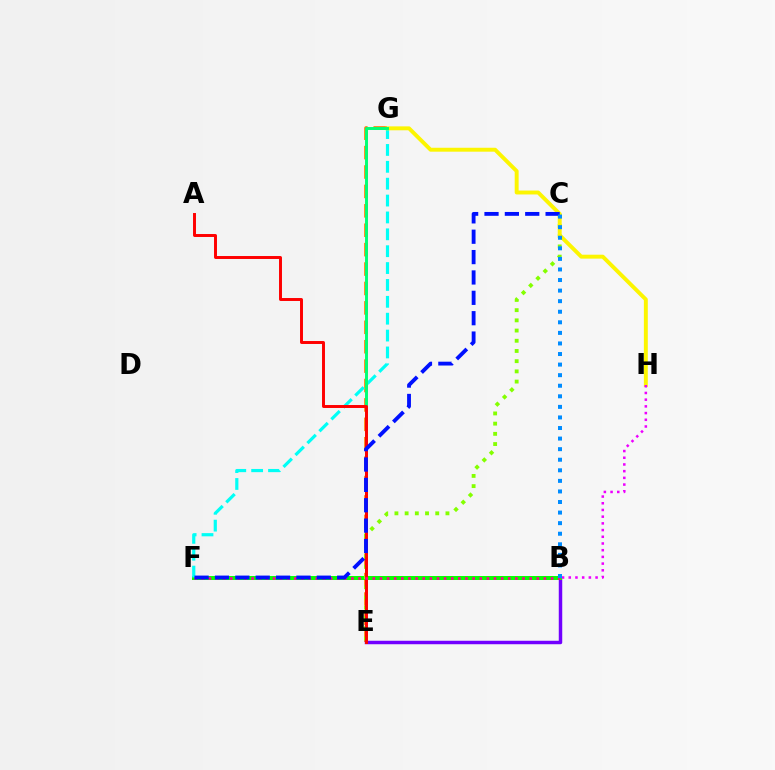{('E', 'G'): [{'color': '#ff7c00', 'line_style': 'dashed', 'thickness': 2.64}, {'color': '#00ff74', 'line_style': 'solid', 'thickness': 2.12}], ('B', 'E'): [{'color': '#7200ff', 'line_style': 'solid', 'thickness': 2.5}], ('B', 'F'): [{'color': '#08ff00', 'line_style': 'solid', 'thickness': 2.87}, {'color': '#ff0094', 'line_style': 'dotted', 'thickness': 1.94}], ('F', 'G'): [{'color': '#00fff6', 'line_style': 'dashed', 'thickness': 2.29}], ('C', 'E'): [{'color': '#84ff00', 'line_style': 'dotted', 'thickness': 2.77}], ('G', 'H'): [{'color': '#fcf500', 'line_style': 'solid', 'thickness': 2.83}], ('B', 'H'): [{'color': '#ee00ff', 'line_style': 'dotted', 'thickness': 1.82}], ('A', 'E'): [{'color': '#ff0000', 'line_style': 'solid', 'thickness': 2.12}], ('C', 'F'): [{'color': '#0010ff', 'line_style': 'dashed', 'thickness': 2.77}], ('B', 'C'): [{'color': '#008cff', 'line_style': 'dotted', 'thickness': 2.87}]}